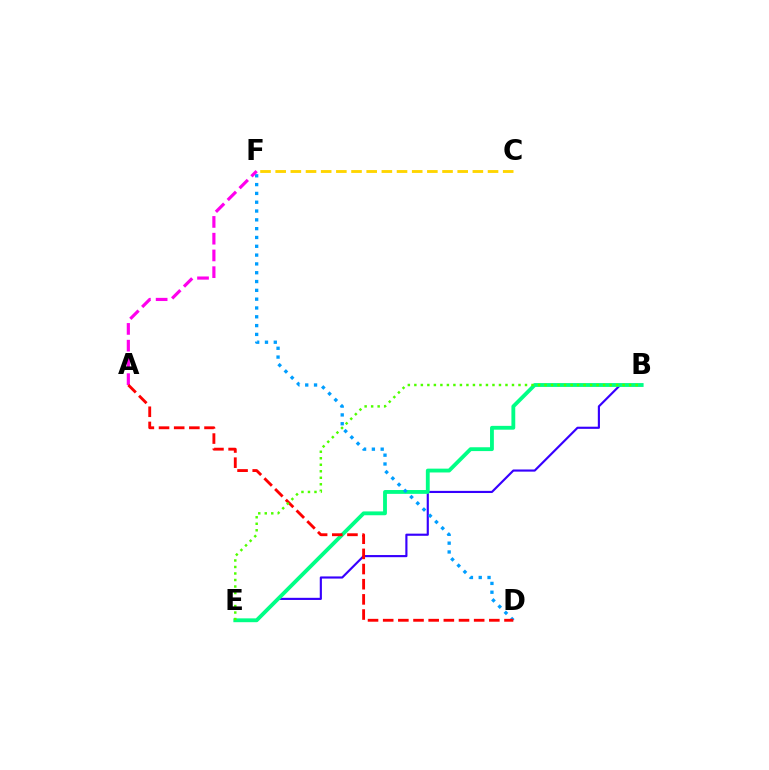{('B', 'E'): [{'color': '#3700ff', 'line_style': 'solid', 'thickness': 1.55}, {'color': '#00ff86', 'line_style': 'solid', 'thickness': 2.76}, {'color': '#4fff00', 'line_style': 'dotted', 'thickness': 1.77}], ('D', 'F'): [{'color': '#009eff', 'line_style': 'dotted', 'thickness': 2.39}], ('A', 'F'): [{'color': '#ff00ed', 'line_style': 'dashed', 'thickness': 2.28}], ('A', 'D'): [{'color': '#ff0000', 'line_style': 'dashed', 'thickness': 2.06}], ('C', 'F'): [{'color': '#ffd500', 'line_style': 'dashed', 'thickness': 2.06}]}